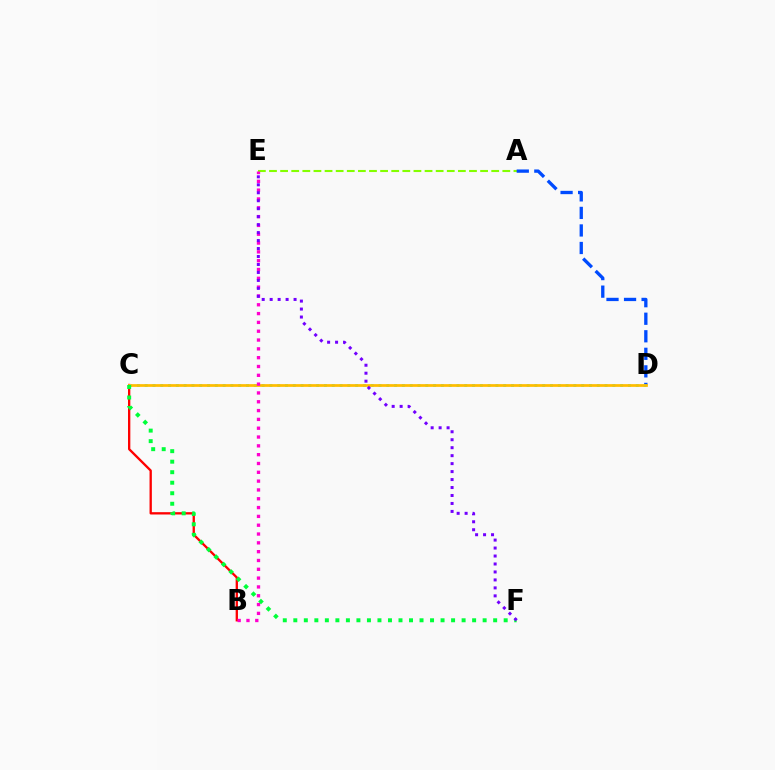{('A', 'E'): [{'color': '#84ff00', 'line_style': 'dashed', 'thickness': 1.51}], ('A', 'D'): [{'color': '#004bff', 'line_style': 'dashed', 'thickness': 2.38}], ('B', 'C'): [{'color': '#ff0000', 'line_style': 'solid', 'thickness': 1.67}], ('C', 'D'): [{'color': '#00fff6', 'line_style': 'dotted', 'thickness': 2.12}, {'color': '#ffbd00', 'line_style': 'solid', 'thickness': 1.97}], ('B', 'E'): [{'color': '#ff00cf', 'line_style': 'dotted', 'thickness': 2.4}], ('C', 'F'): [{'color': '#00ff39', 'line_style': 'dotted', 'thickness': 2.86}], ('E', 'F'): [{'color': '#7200ff', 'line_style': 'dotted', 'thickness': 2.16}]}